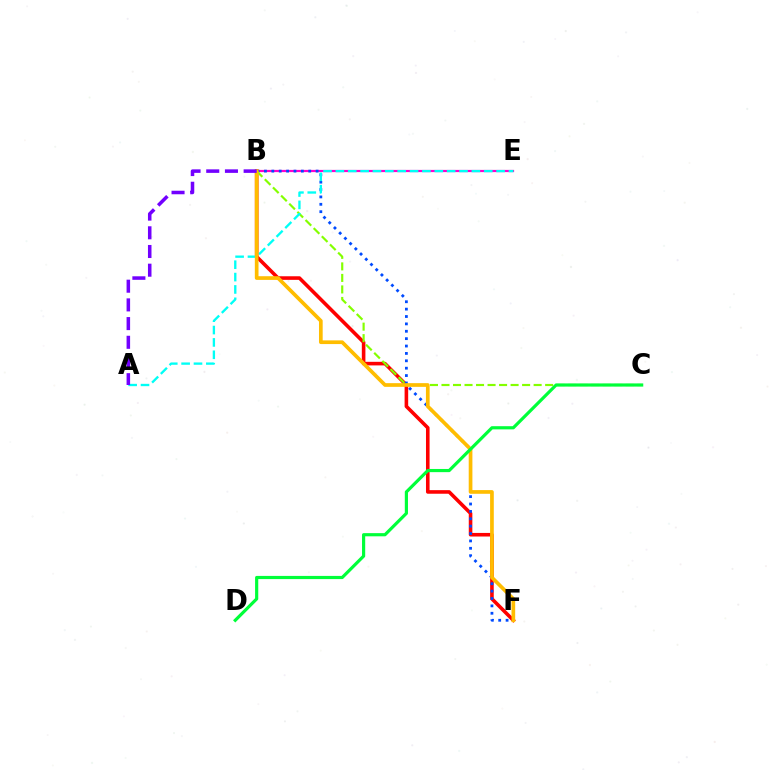{('B', 'E'): [{'color': '#ff00cf', 'line_style': 'solid', 'thickness': 1.59}], ('B', 'F'): [{'color': '#ff0000', 'line_style': 'solid', 'thickness': 2.58}, {'color': '#004bff', 'line_style': 'dotted', 'thickness': 2.01}, {'color': '#ffbd00', 'line_style': 'solid', 'thickness': 2.66}], ('B', 'C'): [{'color': '#84ff00', 'line_style': 'dashed', 'thickness': 1.56}], ('A', 'E'): [{'color': '#00fff6', 'line_style': 'dashed', 'thickness': 1.68}], ('C', 'D'): [{'color': '#00ff39', 'line_style': 'solid', 'thickness': 2.29}], ('A', 'B'): [{'color': '#7200ff', 'line_style': 'dashed', 'thickness': 2.54}]}